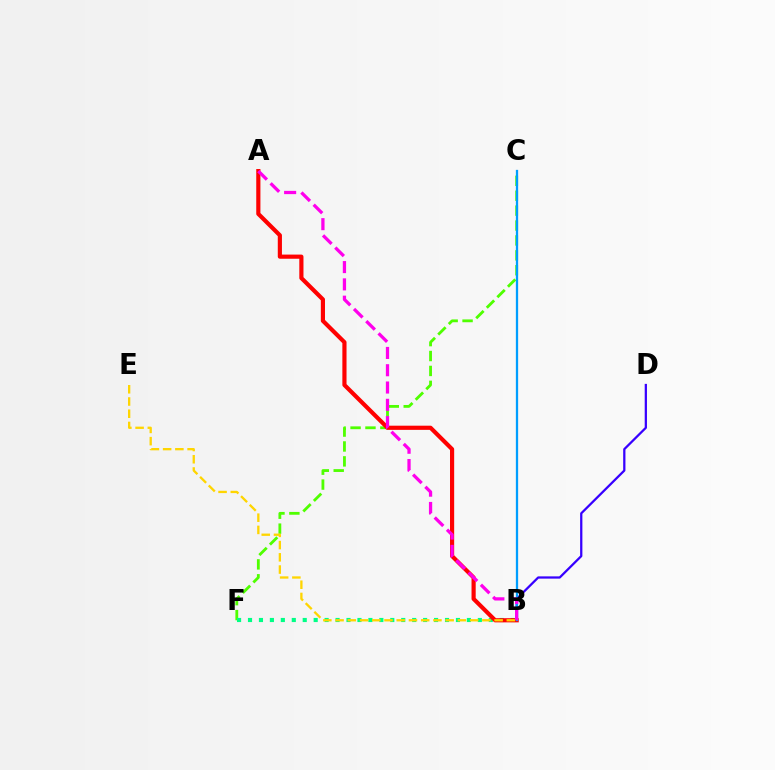{('C', 'F'): [{'color': '#4fff00', 'line_style': 'dashed', 'thickness': 2.03}], ('B', 'F'): [{'color': '#00ff86', 'line_style': 'dotted', 'thickness': 2.97}], ('B', 'D'): [{'color': '#3700ff', 'line_style': 'solid', 'thickness': 1.62}], ('A', 'B'): [{'color': '#ff0000', 'line_style': 'solid', 'thickness': 3.0}, {'color': '#ff00ed', 'line_style': 'dashed', 'thickness': 2.35}], ('B', 'E'): [{'color': '#ffd500', 'line_style': 'dashed', 'thickness': 1.66}], ('B', 'C'): [{'color': '#009eff', 'line_style': 'solid', 'thickness': 1.64}]}